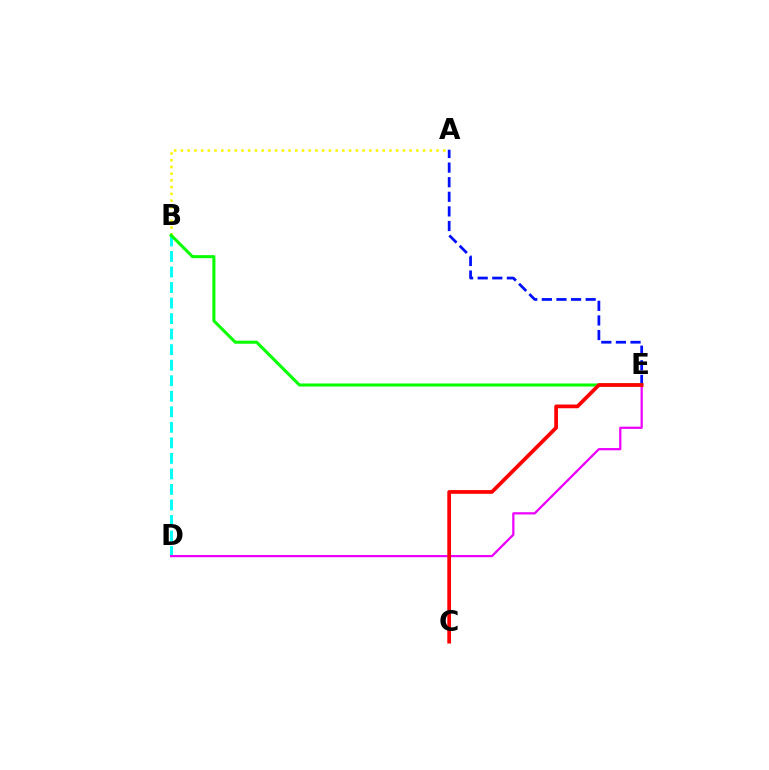{('A', 'B'): [{'color': '#fcf500', 'line_style': 'dotted', 'thickness': 1.83}], ('A', 'E'): [{'color': '#0010ff', 'line_style': 'dashed', 'thickness': 1.98}], ('B', 'D'): [{'color': '#00fff6', 'line_style': 'dashed', 'thickness': 2.11}], ('D', 'E'): [{'color': '#ee00ff', 'line_style': 'solid', 'thickness': 1.61}], ('B', 'E'): [{'color': '#08ff00', 'line_style': 'solid', 'thickness': 2.2}], ('C', 'E'): [{'color': '#ff0000', 'line_style': 'solid', 'thickness': 2.68}]}